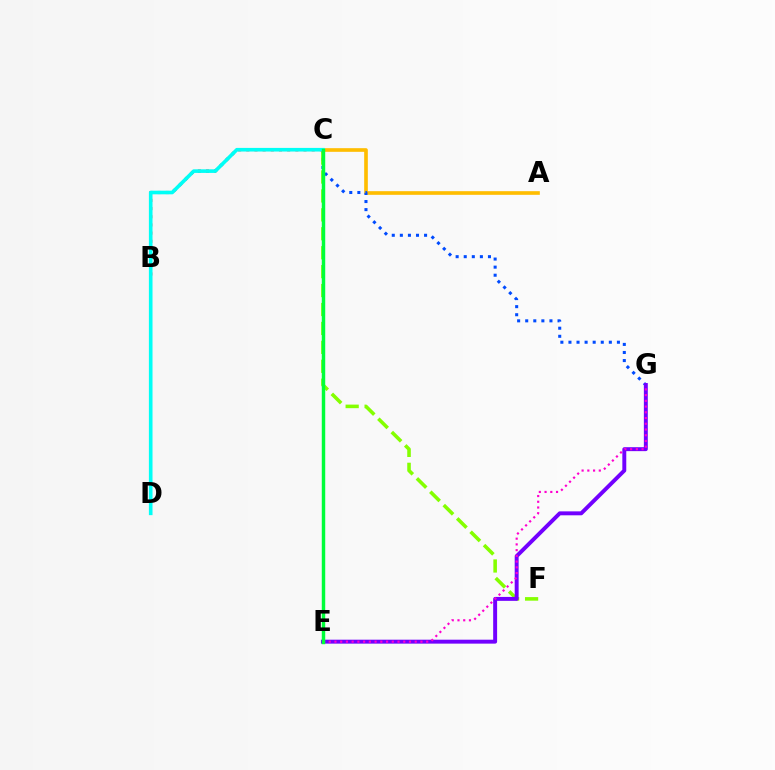{('A', 'C'): [{'color': '#ffbd00', 'line_style': 'solid', 'thickness': 2.62}], ('C', 'G'): [{'color': '#004bff', 'line_style': 'dotted', 'thickness': 2.19}], ('B', 'C'): [{'color': '#ff0000', 'line_style': 'dotted', 'thickness': 2.22}], ('C', 'D'): [{'color': '#00fff6', 'line_style': 'solid', 'thickness': 2.61}], ('C', 'F'): [{'color': '#84ff00', 'line_style': 'dashed', 'thickness': 2.57}], ('E', 'G'): [{'color': '#7200ff', 'line_style': 'solid', 'thickness': 2.83}, {'color': '#ff00cf', 'line_style': 'dotted', 'thickness': 1.56}], ('C', 'E'): [{'color': '#00ff39', 'line_style': 'solid', 'thickness': 2.48}]}